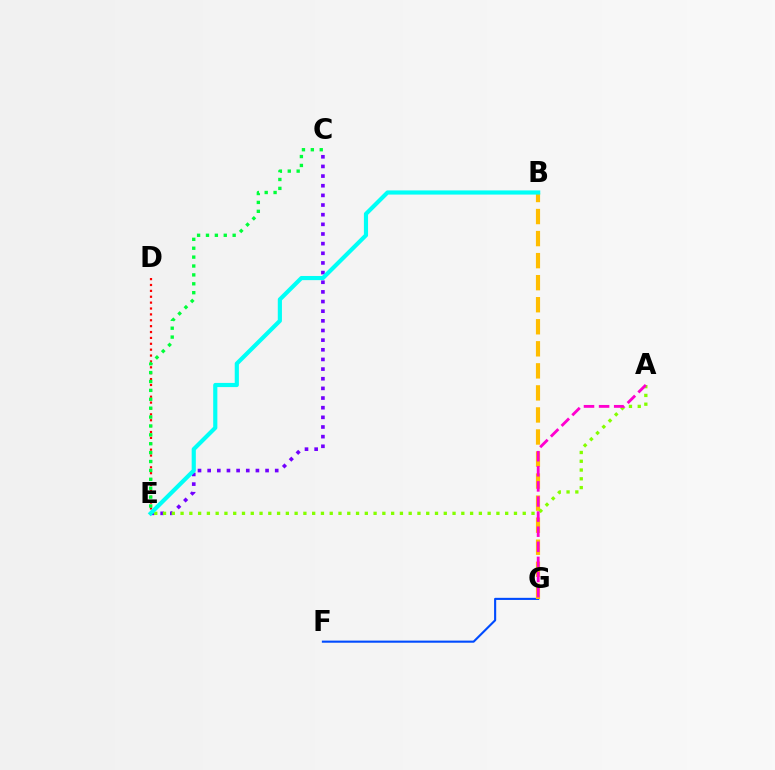{('F', 'G'): [{'color': '#004bff', 'line_style': 'solid', 'thickness': 1.52}], ('C', 'E'): [{'color': '#7200ff', 'line_style': 'dotted', 'thickness': 2.62}, {'color': '#00ff39', 'line_style': 'dotted', 'thickness': 2.42}], ('D', 'E'): [{'color': '#ff0000', 'line_style': 'dotted', 'thickness': 1.6}], ('B', 'G'): [{'color': '#ffbd00', 'line_style': 'dashed', 'thickness': 2.99}], ('A', 'E'): [{'color': '#84ff00', 'line_style': 'dotted', 'thickness': 2.38}], ('A', 'G'): [{'color': '#ff00cf', 'line_style': 'dashed', 'thickness': 2.05}], ('B', 'E'): [{'color': '#00fff6', 'line_style': 'solid', 'thickness': 2.99}]}